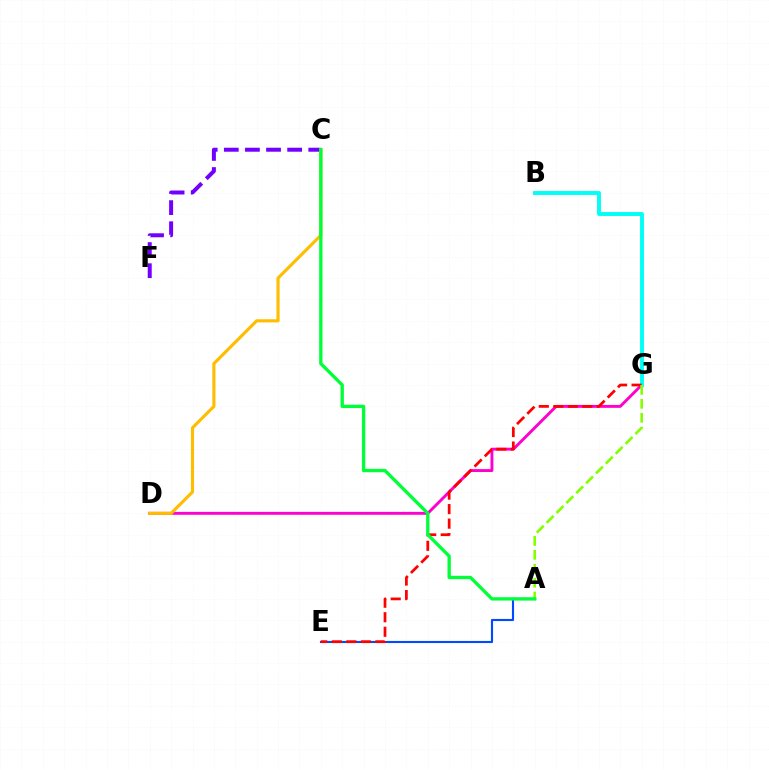{('C', 'F'): [{'color': '#7200ff', 'line_style': 'dashed', 'thickness': 2.87}], ('A', 'E'): [{'color': '#004bff', 'line_style': 'solid', 'thickness': 1.52}], ('D', 'G'): [{'color': '#ff00cf', 'line_style': 'solid', 'thickness': 2.09}], ('B', 'G'): [{'color': '#00fff6', 'line_style': 'solid', 'thickness': 2.81}], ('E', 'G'): [{'color': '#ff0000', 'line_style': 'dashed', 'thickness': 1.97}], ('C', 'D'): [{'color': '#ffbd00', 'line_style': 'solid', 'thickness': 2.25}], ('A', 'G'): [{'color': '#84ff00', 'line_style': 'dashed', 'thickness': 1.9}], ('A', 'C'): [{'color': '#00ff39', 'line_style': 'solid', 'thickness': 2.39}]}